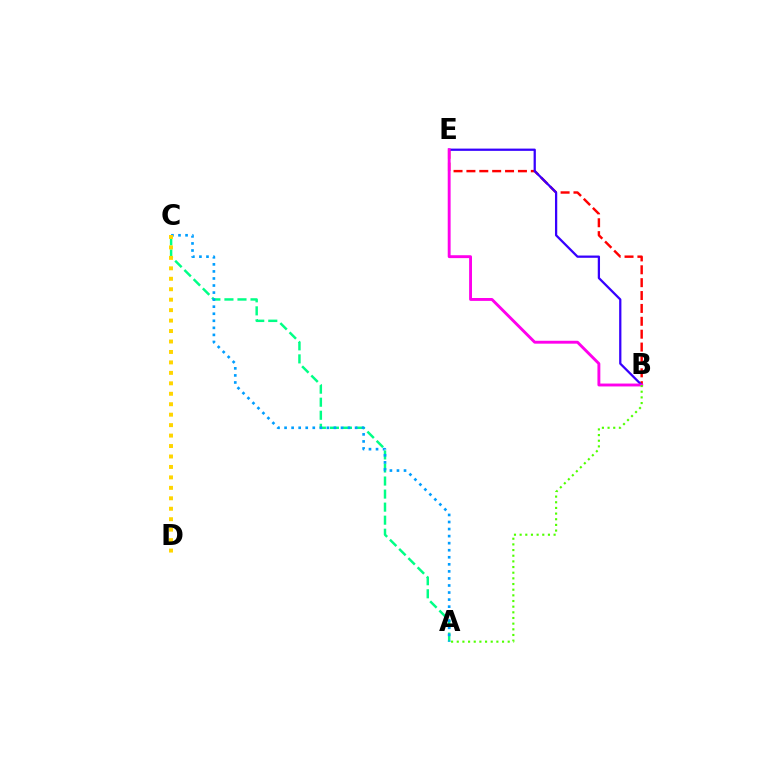{('B', 'E'): [{'color': '#ff0000', 'line_style': 'dashed', 'thickness': 1.75}, {'color': '#3700ff', 'line_style': 'solid', 'thickness': 1.63}, {'color': '#ff00ed', 'line_style': 'solid', 'thickness': 2.08}], ('A', 'C'): [{'color': '#00ff86', 'line_style': 'dashed', 'thickness': 1.77}, {'color': '#009eff', 'line_style': 'dotted', 'thickness': 1.92}], ('A', 'B'): [{'color': '#4fff00', 'line_style': 'dotted', 'thickness': 1.54}], ('C', 'D'): [{'color': '#ffd500', 'line_style': 'dotted', 'thickness': 2.84}]}